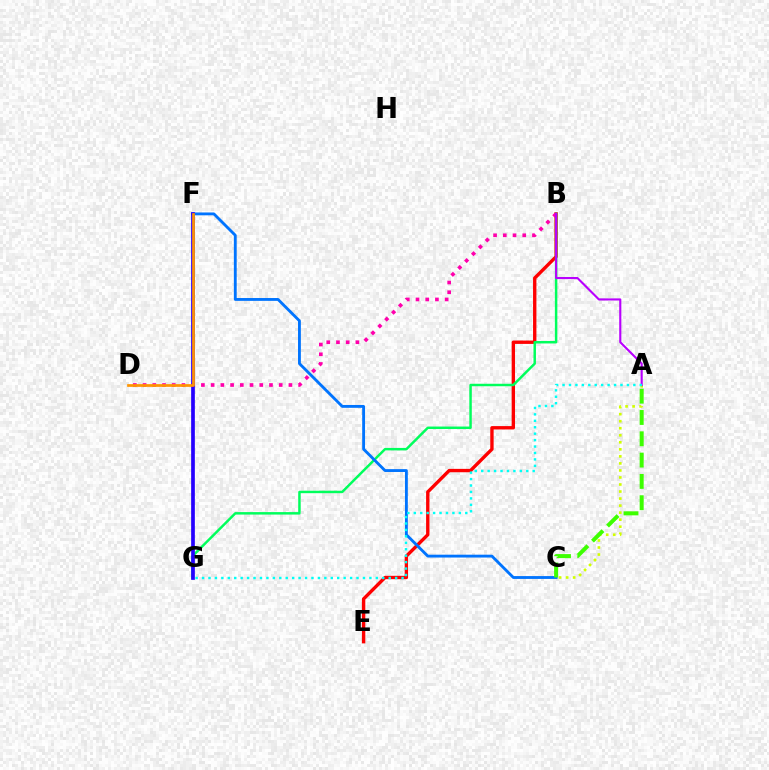{('B', 'E'): [{'color': '#ff0000', 'line_style': 'solid', 'thickness': 2.43}], ('B', 'G'): [{'color': '#00ff5c', 'line_style': 'solid', 'thickness': 1.78}], ('B', 'D'): [{'color': '#ff00ac', 'line_style': 'dotted', 'thickness': 2.64}], ('A', 'C'): [{'color': '#d1ff00', 'line_style': 'dotted', 'thickness': 1.91}, {'color': '#3dff00', 'line_style': 'dashed', 'thickness': 2.89}], ('A', 'B'): [{'color': '#b900ff', 'line_style': 'solid', 'thickness': 1.52}], ('C', 'F'): [{'color': '#0074ff', 'line_style': 'solid', 'thickness': 2.05}], ('F', 'G'): [{'color': '#2500ff', 'line_style': 'solid', 'thickness': 2.66}], ('A', 'G'): [{'color': '#00fff6', 'line_style': 'dotted', 'thickness': 1.75}], ('D', 'F'): [{'color': '#ff9400', 'line_style': 'solid', 'thickness': 1.95}]}